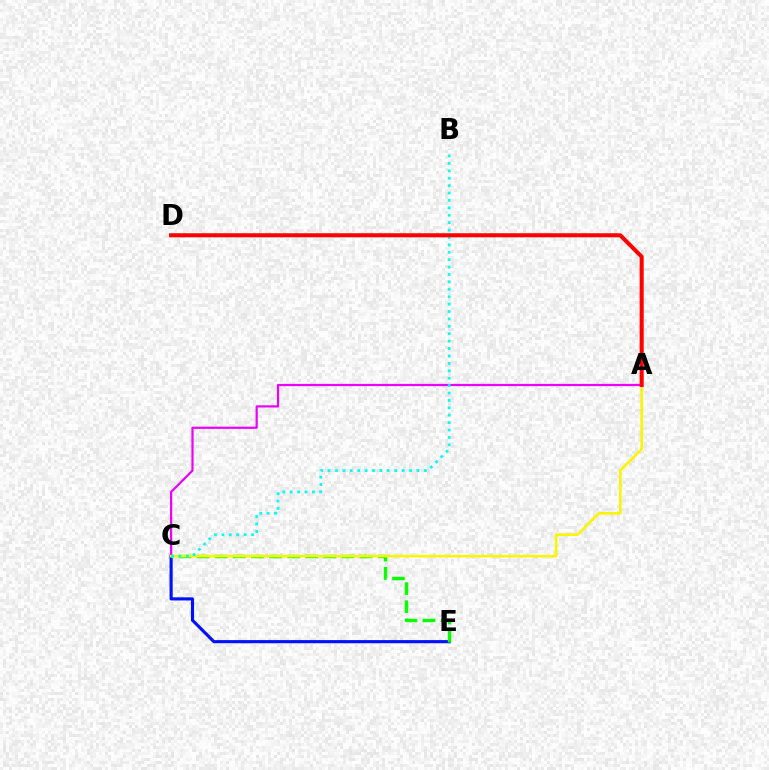{('C', 'E'): [{'color': '#0010ff', 'line_style': 'solid', 'thickness': 2.25}, {'color': '#08ff00', 'line_style': 'dashed', 'thickness': 2.46}], ('A', 'C'): [{'color': '#ee00ff', 'line_style': 'solid', 'thickness': 1.59}, {'color': '#fcf500', 'line_style': 'solid', 'thickness': 1.88}], ('B', 'C'): [{'color': '#00fff6', 'line_style': 'dotted', 'thickness': 2.01}], ('A', 'D'): [{'color': '#ff0000', 'line_style': 'solid', 'thickness': 2.92}]}